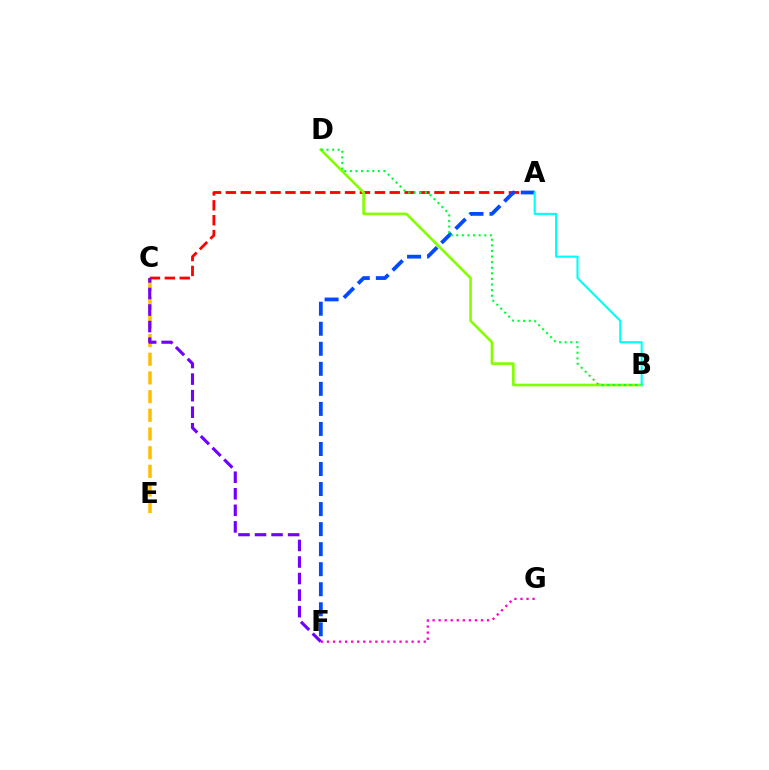{('C', 'E'): [{'color': '#ffbd00', 'line_style': 'dashed', 'thickness': 2.54}], ('A', 'C'): [{'color': '#ff0000', 'line_style': 'dashed', 'thickness': 2.02}], ('A', 'F'): [{'color': '#004bff', 'line_style': 'dashed', 'thickness': 2.72}], ('C', 'F'): [{'color': '#7200ff', 'line_style': 'dashed', 'thickness': 2.25}], ('B', 'D'): [{'color': '#84ff00', 'line_style': 'solid', 'thickness': 1.89}, {'color': '#00ff39', 'line_style': 'dotted', 'thickness': 1.52}], ('A', 'B'): [{'color': '#00fff6', 'line_style': 'solid', 'thickness': 1.52}], ('F', 'G'): [{'color': '#ff00cf', 'line_style': 'dotted', 'thickness': 1.64}]}